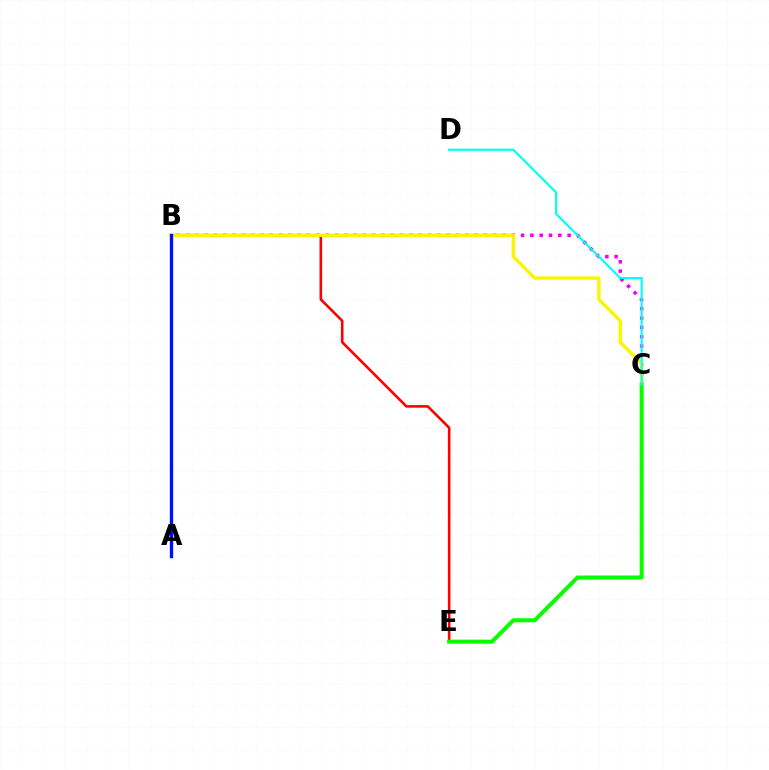{('B', 'C'): [{'color': '#ee00ff', 'line_style': 'dotted', 'thickness': 2.53}, {'color': '#fcf500', 'line_style': 'solid', 'thickness': 2.47}], ('B', 'E'): [{'color': '#ff0000', 'line_style': 'solid', 'thickness': 1.87}], ('A', 'B'): [{'color': '#0010ff', 'line_style': 'solid', 'thickness': 2.41}], ('C', 'E'): [{'color': '#08ff00', 'line_style': 'solid', 'thickness': 2.9}], ('C', 'D'): [{'color': '#00fff6', 'line_style': 'solid', 'thickness': 1.54}]}